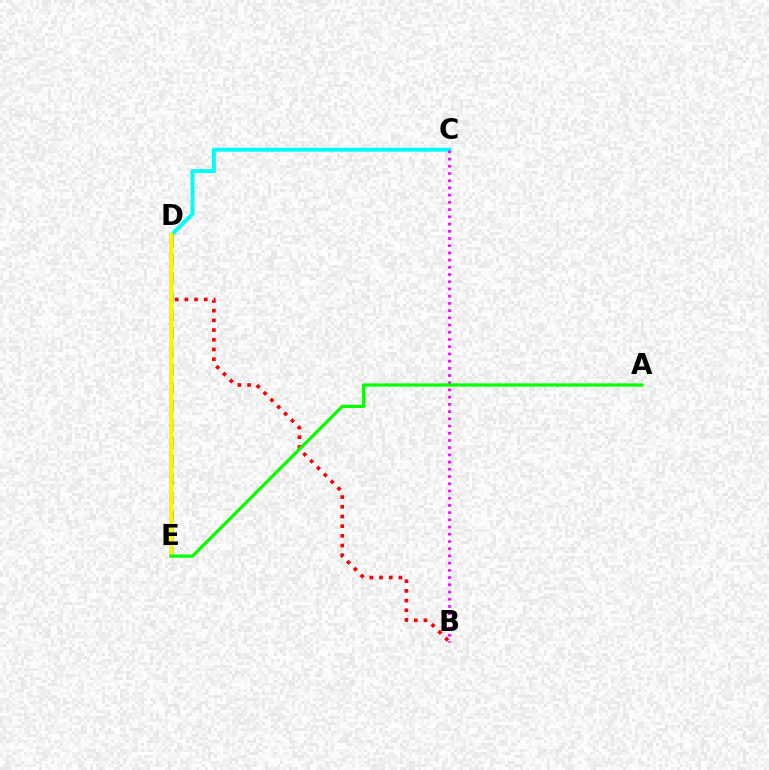{('C', 'D'): [{'color': '#00fff6', 'line_style': 'solid', 'thickness': 2.83}], ('D', 'E'): [{'color': '#0010ff', 'line_style': 'dashed', 'thickness': 2.48}, {'color': '#fcf500', 'line_style': 'solid', 'thickness': 2.85}], ('B', 'D'): [{'color': '#ff0000', 'line_style': 'dotted', 'thickness': 2.63}], ('B', 'C'): [{'color': '#ee00ff', 'line_style': 'dotted', 'thickness': 1.96}], ('A', 'E'): [{'color': '#08ff00', 'line_style': 'solid', 'thickness': 2.33}]}